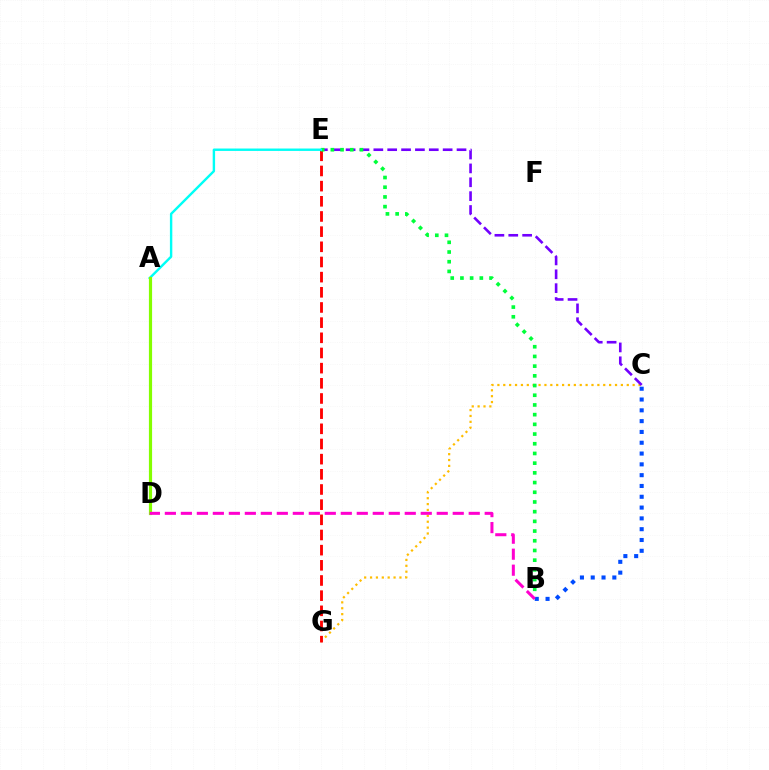{('C', 'G'): [{'color': '#ffbd00', 'line_style': 'dotted', 'thickness': 1.6}], ('C', 'E'): [{'color': '#7200ff', 'line_style': 'dashed', 'thickness': 1.88}], ('E', 'G'): [{'color': '#ff0000', 'line_style': 'dashed', 'thickness': 2.06}], ('B', 'E'): [{'color': '#00ff39', 'line_style': 'dotted', 'thickness': 2.64}], ('A', 'E'): [{'color': '#00fff6', 'line_style': 'solid', 'thickness': 1.73}], ('B', 'C'): [{'color': '#004bff', 'line_style': 'dotted', 'thickness': 2.94}], ('A', 'D'): [{'color': '#84ff00', 'line_style': 'solid', 'thickness': 2.29}], ('B', 'D'): [{'color': '#ff00cf', 'line_style': 'dashed', 'thickness': 2.17}]}